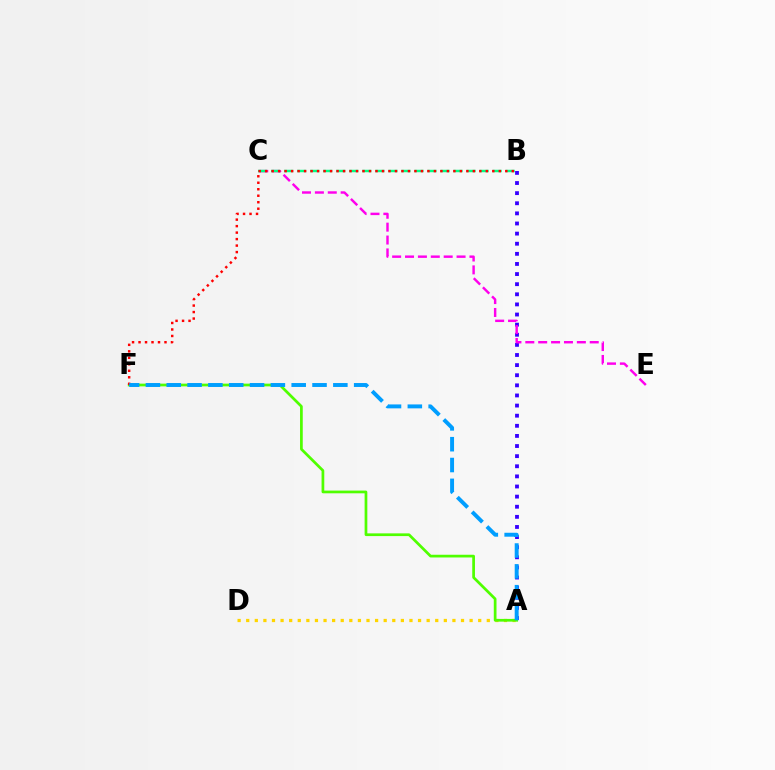{('A', 'D'): [{'color': '#ffd500', 'line_style': 'dotted', 'thickness': 2.33}], ('A', 'F'): [{'color': '#4fff00', 'line_style': 'solid', 'thickness': 1.96}, {'color': '#009eff', 'line_style': 'dashed', 'thickness': 2.83}], ('A', 'B'): [{'color': '#3700ff', 'line_style': 'dotted', 'thickness': 2.75}], ('C', 'E'): [{'color': '#ff00ed', 'line_style': 'dashed', 'thickness': 1.75}], ('B', 'C'): [{'color': '#00ff86', 'line_style': 'dashed', 'thickness': 1.77}], ('B', 'F'): [{'color': '#ff0000', 'line_style': 'dotted', 'thickness': 1.76}]}